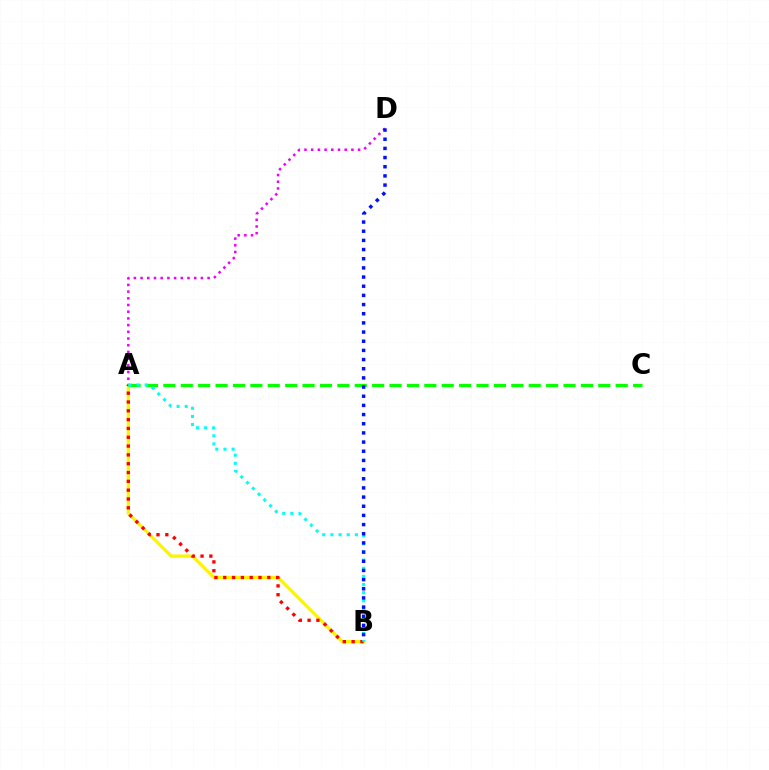{('A', 'B'): [{'color': '#fcf500', 'line_style': 'solid', 'thickness': 2.35}, {'color': '#ff0000', 'line_style': 'dotted', 'thickness': 2.4}, {'color': '#00fff6', 'line_style': 'dotted', 'thickness': 2.22}], ('A', 'D'): [{'color': '#ee00ff', 'line_style': 'dotted', 'thickness': 1.82}], ('A', 'C'): [{'color': '#08ff00', 'line_style': 'dashed', 'thickness': 2.36}], ('B', 'D'): [{'color': '#0010ff', 'line_style': 'dotted', 'thickness': 2.49}]}